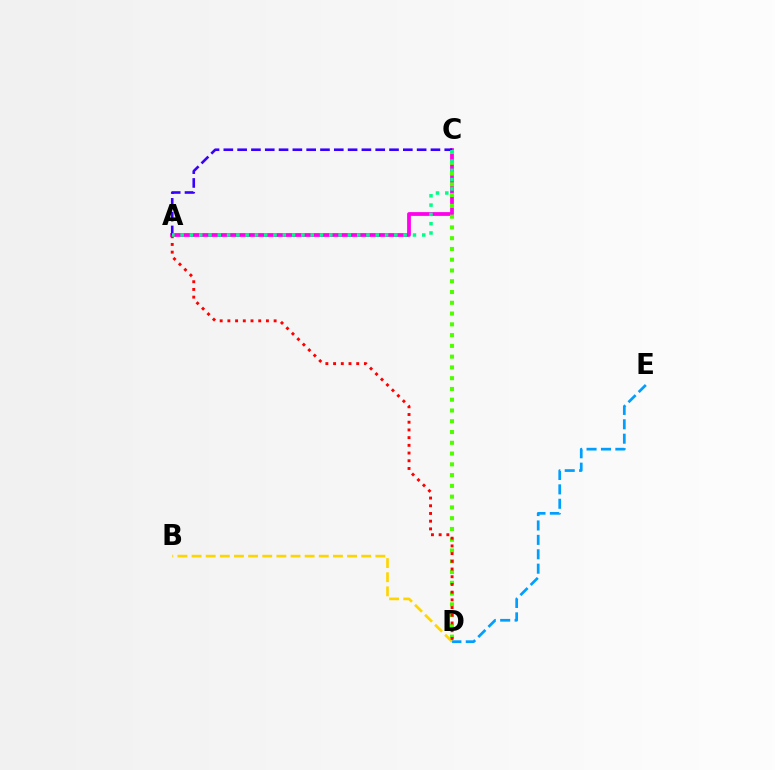{('A', 'C'): [{'color': '#ff00ed', 'line_style': 'solid', 'thickness': 2.72}, {'color': '#3700ff', 'line_style': 'dashed', 'thickness': 1.88}, {'color': '#00ff86', 'line_style': 'dotted', 'thickness': 2.52}], ('C', 'D'): [{'color': '#4fff00', 'line_style': 'dotted', 'thickness': 2.93}], ('B', 'D'): [{'color': '#ffd500', 'line_style': 'dashed', 'thickness': 1.92}], ('D', 'E'): [{'color': '#009eff', 'line_style': 'dashed', 'thickness': 1.96}], ('A', 'D'): [{'color': '#ff0000', 'line_style': 'dotted', 'thickness': 2.09}]}